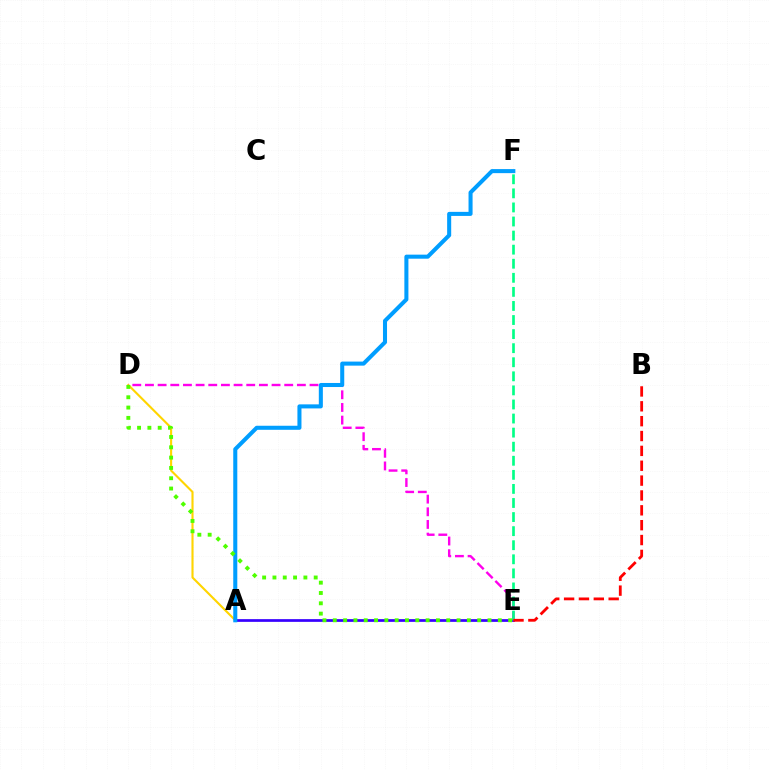{('A', 'D'): [{'color': '#ffd500', 'line_style': 'solid', 'thickness': 1.53}], ('D', 'E'): [{'color': '#ff00ed', 'line_style': 'dashed', 'thickness': 1.72}, {'color': '#4fff00', 'line_style': 'dotted', 'thickness': 2.8}], ('A', 'E'): [{'color': '#3700ff', 'line_style': 'solid', 'thickness': 1.96}], ('E', 'F'): [{'color': '#00ff86', 'line_style': 'dashed', 'thickness': 1.91}], ('A', 'F'): [{'color': '#009eff', 'line_style': 'solid', 'thickness': 2.91}], ('B', 'E'): [{'color': '#ff0000', 'line_style': 'dashed', 'thickness': 2.02}]}